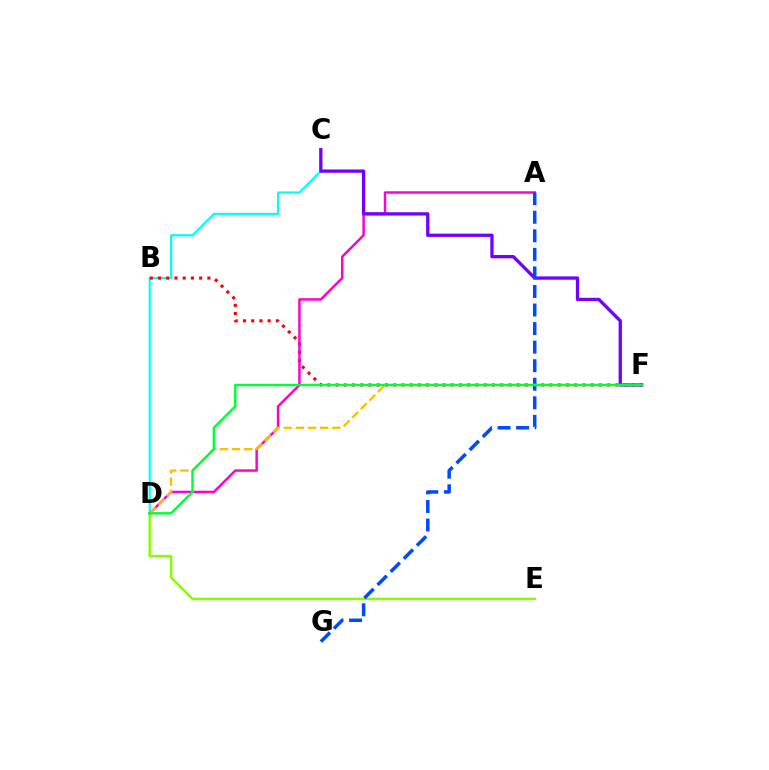{('C', 'D'): [{'color': '#00fff6', 'line_style': 'solid', 'thickness': 1.56}], ('B', 'F'): [{'color': '#ff0000', 'line_style': 'dotted', 'thickness': 2.24}], ('D', 'E'): [{'color': '#84ff00', 'line_style': 'solid', 'thickness': 1.78}], ('A', 'D'): [{'color': '#ff00cf', 'line_style': 'solid', 'thickness': 1.78}], ('C', 'F'): [{'color': '#7200ff', 'line_style': 'solid', 'thickness': 2.38}], ('A', 'G'): [{'color': '#004bff', 'line_style': 'dashed', 'thickness': 2.52}], ('D', 'F'): [{'color': '#ffbd00', 'line_style': 'dashed', 'thickness': 1.65}, {'color': '#00ff39', 'line_style': 'solid', 'thickness': 1.78}]}